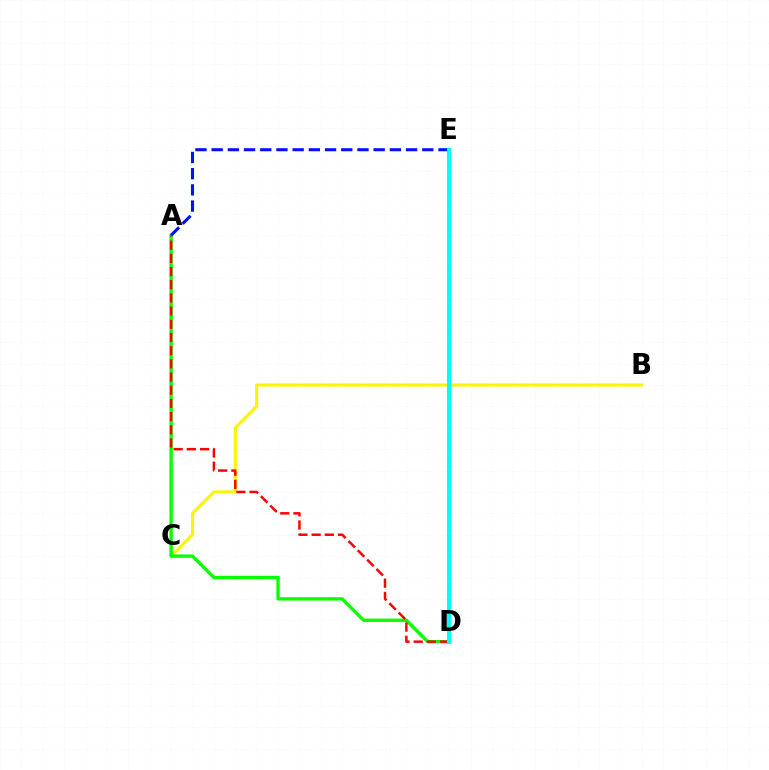{('B', 'C'): [{'color': '#fcf500', 'line_style': 'solid', 'thickness': 2.23}], ('D', 'E'): [{'color': '#ee00ff', 'line_style': 'dashed', 'thickness': 2.59}, {'color': '#00fff6', 'line_style': 'solid', 'thickness': 2.96}], ('A', 'D'): [{'color': '#08ff00', 'line_style': 'solid', 'thickness': 2.41}, {'color': '#ff0000', 'line_style': 'dashed', 'thickness': 1.79}], ('A', 'E'): [{'color': '#0010ff', 'line_style': 'dashed', 'thickness': 2.2}]}